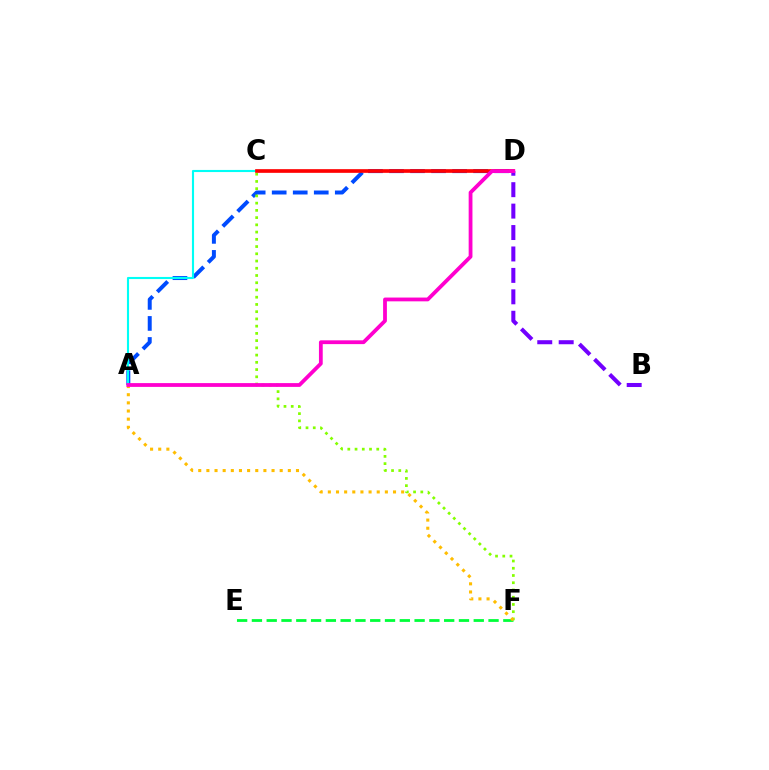{('A', 'D'): [{'color': '#004bff', 'line_style': 'dashed', 'thickness': 2.86}, {'color': '#ff00cf', 'line_style': 'solid', 'thickness': 2.73}], ('C', 'F'): [{'color': '#84ff00', 'line_style': 'dotted', 'thickness': 1.97}], ('A', 'C'): [{'color': '#00fff6', 'line_style': 'solid', 'thickness': 1.53}], ('E', 'F'): [{'color': '#00ff39', 'line_style': 'dashed', 'thickness': 2.01}], ('A', 'F'): [{'color': '#ffbd00', 'line_style': 'dotted', 'thickness': 2.21}], ('C', 'D'): [{'color': '#ff0000', 'line_style': 'solid', 'thickness': 2.64}], ('B', 'D'): [{'color': '#7200ff', 'line_style': 'dashed', 'thickness': 2.91}]}